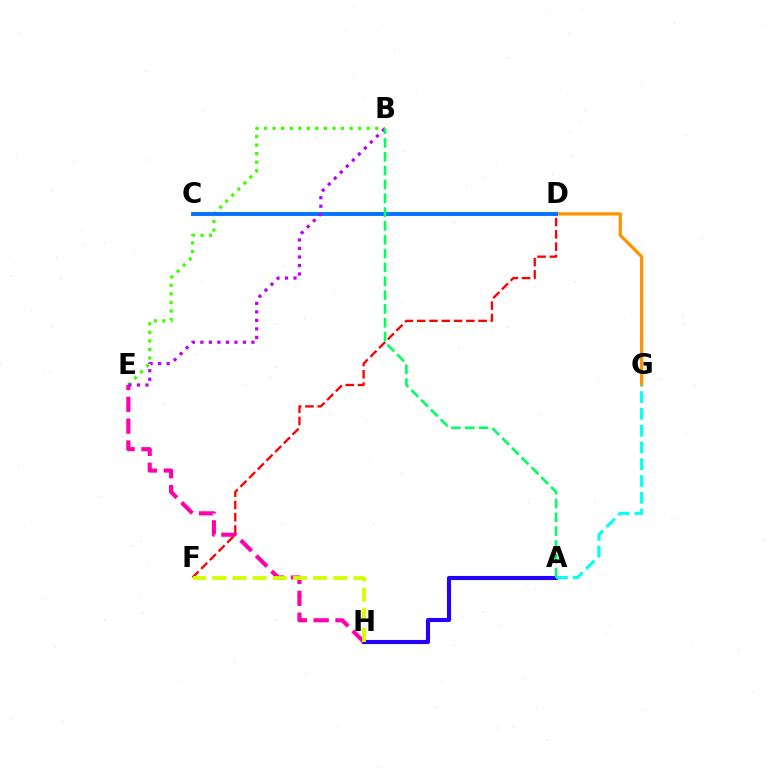{('A', 'H'): [{'color': '#2500ff', 'line_style': 'solid', 'thickness': 2.95}], ('D', 'F'): [{'color': '#ff0000', 'line_style': 'dashed', 'thickness': 1.67}], ('B', 'E'): [{'color': '#3dff00', 'line_style': 'dotted', 'thickness': 2.32}, {'color': '#b900ff', 'line_style': 'dotted', 'thickness': 2.31}], ('E', 'H'): [{'color': '#ff00ac', 'line_style': 'dashed', 'thickness': 2.97}], ('D', 'G'): [{'color': '#ff9400', 'line_style': 'solid', 'thickness': 2.36}], ('C', 'D'): [{'color': '#0074ff', 'line_style': 'solid', 'thickness': 2.81}], ('F', 'H'): [{'color': '#d1ff00', 'line_style': 'dashed', 'thickness': 2.74}], ('A', 'G'): [{'color': '#00fff6', 'line_style': 'dashed', 'thickness': 2.28}], ('A', 'B'): [{'color': '#00ff5c', 'line_style': 'dashed', 'thickness': 1.88}]}